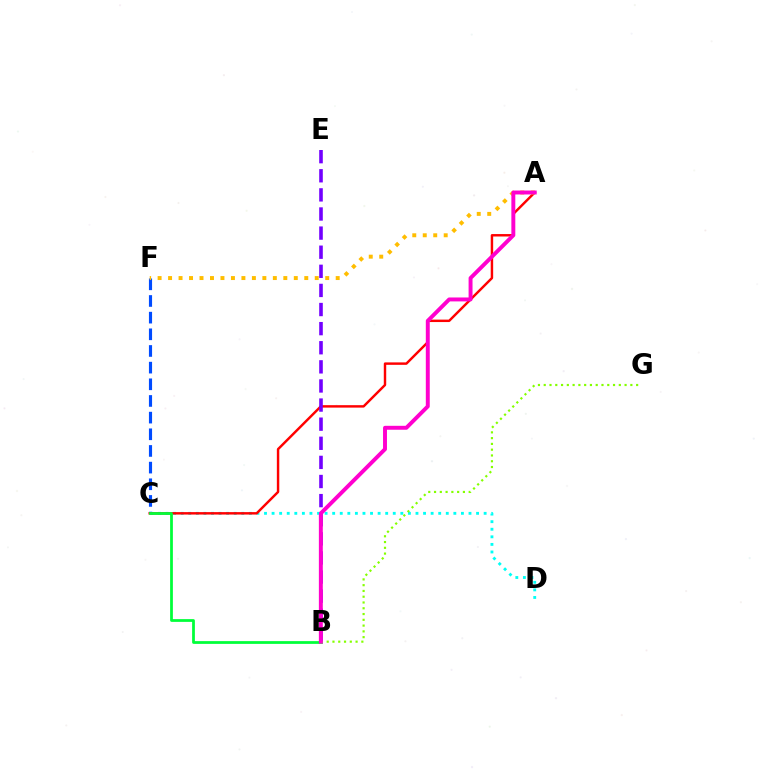{('C', 'F'): [{'color': '#004bff', 'line_style': 'dashed', 'thickness': 2.26}], ('C', 'D'): [{'color': '#00fff6', 'line_style': 'dotted', 'thickness': 2.06}], ('A', 'C'): [{'color': '#ff0000', 'line_style': 'solid', 'thickness': 1.76}], ('A', 'F'): [{'color': '#ffbd00', 'line_style': 'dotted', 'thickness': 2.85}], ('B', 'C'): [{'color': '#00ff39', 'line_style': 'solid', 'thickness': 1.99}], ('B', 'G'): [{'color': '#84ff00', 'line_style': 'dotted', 'thickness': 1.57}], ('B', 'E'): [{'color': '#7200ff', 'line_style': 'dashed', 'thickness': 2.6}], ('A', 'B'): [{'color': '#ff00cf', 'line_style': 'solid', 'thickness': 2.83}]}